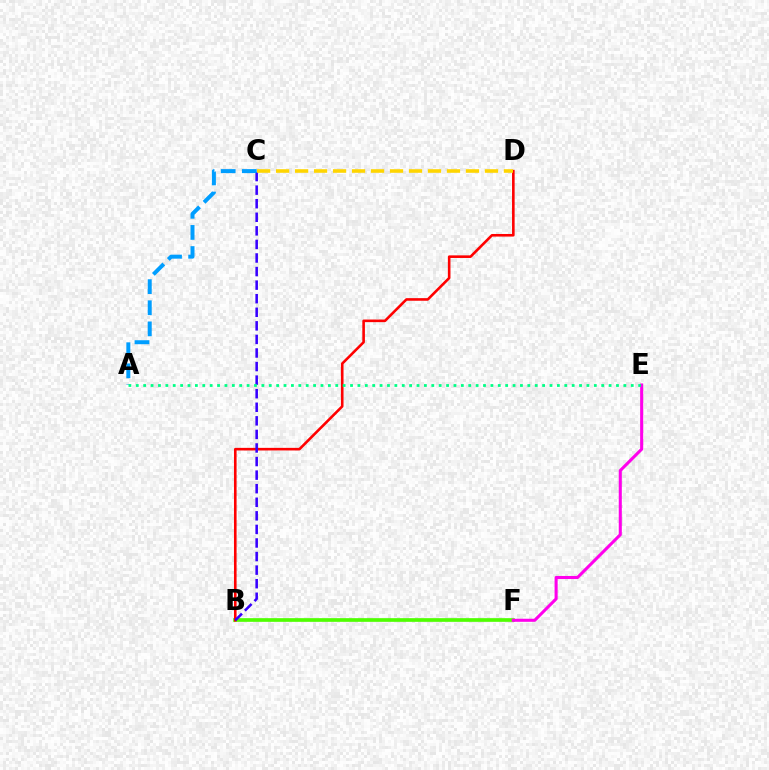{('B', 'F'): [{'color': '#4fff00', 'line_style': 'solid', 'thickness': 2.65}], ('E', 'F'): [{'color': '#ff00ed', 'line_style': 'solid', 'thickness': 2.21}], ('B', 'D'): [{'color': '#ff0000', 'line_style': 'solid', 'thickness': 1.87}], ('B', 'C'): [{'color': '#3700ff', 'line_style': 'dashed', 'thickness': 1.84}], ('A', 'C'): [{'color': '#009eff', 'line_style': 'dashed', 'thickness': 2.87}], ('A', 'E'): [{'color': '#00ff86', 'line_style': 'dotted', 'thickness': 2.01}], ('C', 'D'): [{'color': '#ffd500', 'line_style': 'dashed', 'thickness': 2.58}]}